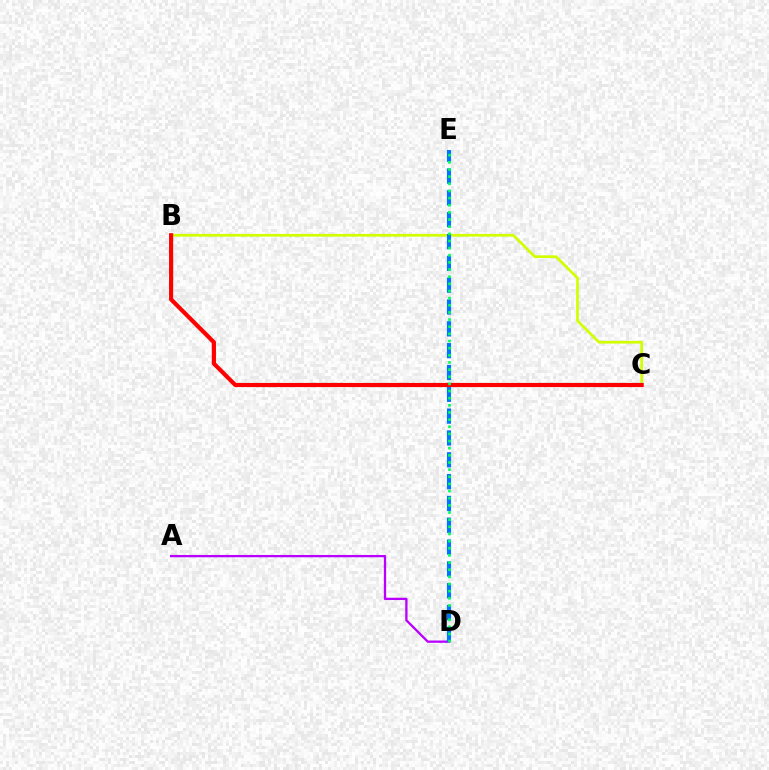{('B', 'C'): [{'color': '#d1ff00', 'line_style': 'solid', 'thickness': 1.93}, {'color': '#ff0000', 'line_style': 'solid', 'thickness': 3.0}], ('A', 'D'): [{'color': '#b900ff', 'line_style': 'solid', 'thickness': 1.66}], ('D', 'E'): [{'color': '#0074ff', 'line_style': 'dashed', 'thickness': 2.96}, {'color': '#00ff5c', 'line_style': 'dotted', 'thickness': 1.94}]}